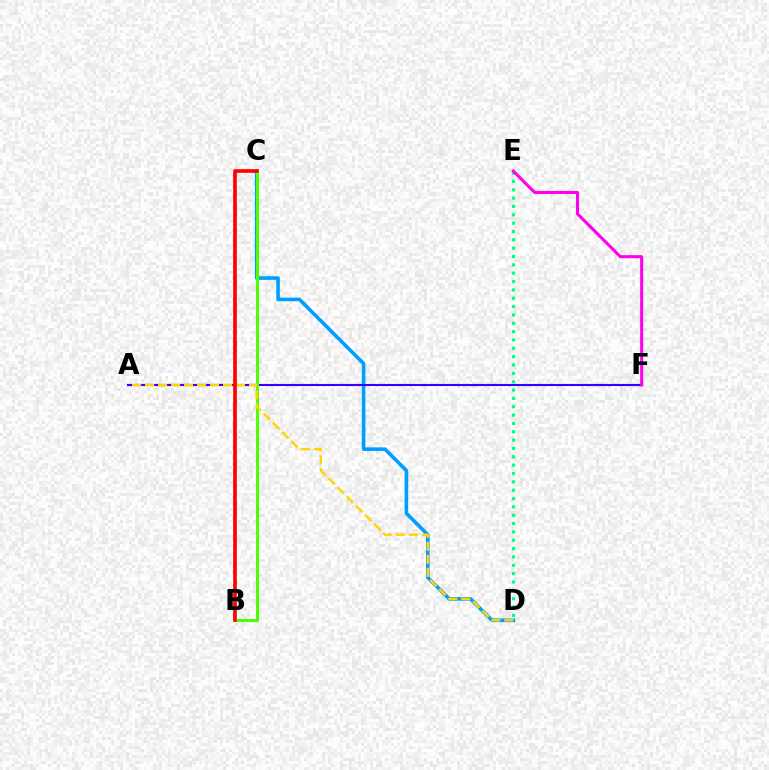{('C', 'D'): [{'color': '#009eff', 'line_style': 'solid', 'thickness': 2.59}], ('D', 'E'): [{'color': '#00ff86', 'line_style': 'dotted', 'thickness': 2.27}], ('A', 'F'): [{'color': '#3700ff', 'line_style': 'solid', 'thickness': 1.53}], ('B', 'C'): [{'color': '#4fff00', 'line_style': 'solid', 'thickness': 2.16}, {'color': '#ff0000', 'line_style': 'solid', 'thickness': 2.63}], ('A', 'D'): [{'color': '#ffd500', 'line_style': 'dashed', 'thickness': 1.77}], ('E', 'F'): [{'color': '#ff00ed', 'line_style': 'solid', 'thickness': 2.19}]}